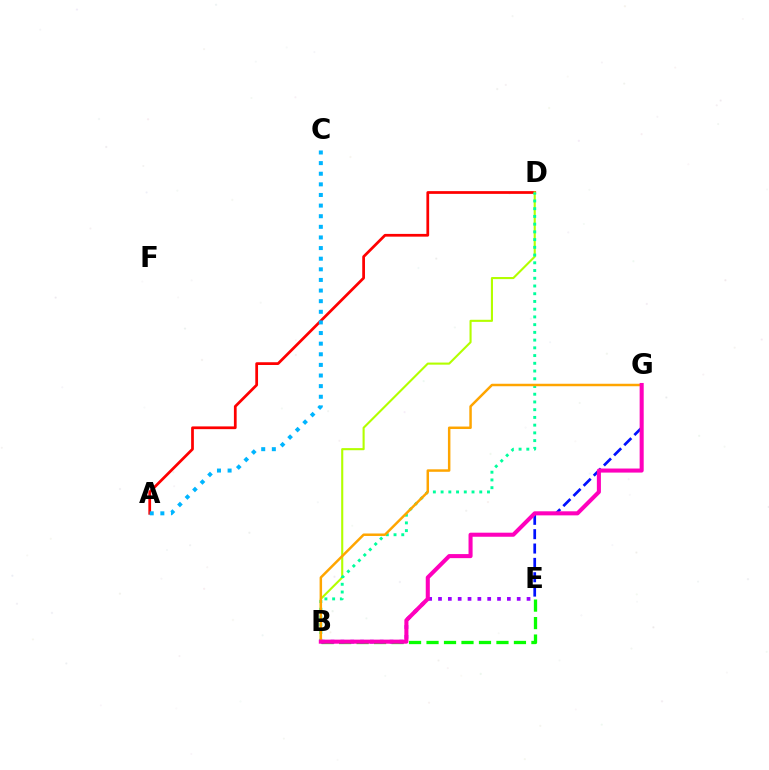{('B', 'E'): [{'color': '#08ff00', 'line_style': 'dashed', 'thickness': 2.38}, {'color': '#9b00ff', 'line_style': 'dotted', 'thickness': 2.67}], ('E', 'G'): [{'color': '#0010ff', 'line_style': 'dashed', 'thickness': 1.95}], ('A', 'D'): [{'color': '#ff0000', 'line_style': 'solid', 'thickness': 1.98}], ('A', 'C'): [{'color': '#00b5ff', 'line_style': 'dotted', 'thickness': 2.89}], ('B', 'D'): [{'color': '#b3ff00', 'line_style': 'solid', 'thickness': 1.52}, {'color': '#00ff9d', 'line_style': 'dotted', 'thickness': 2.1}], ('B', 'G'): [{'color': '#ffa500', 'line_style': 'solid', 'thickness': 1.79}, {'color': '#ff00bd', 'line_style': 'solid', 'thickness': 2.92}]}